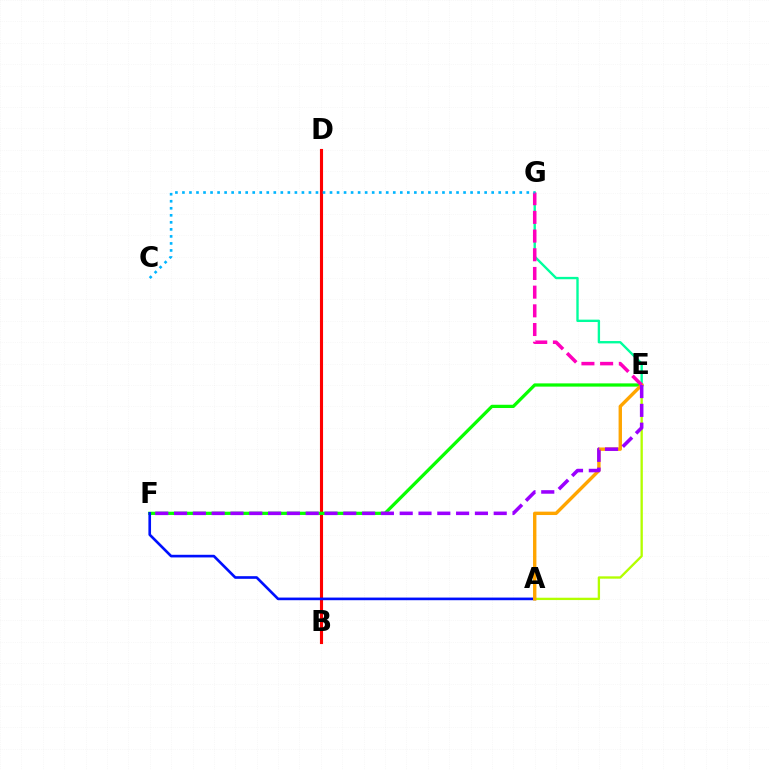{('B', 'D'): [{'color': '#ff0000', 'line_style': 'solid', 'thickness': 2.24}], ('E', 'F'): [{'color': '#08ff00', 'line_style': 'solid', 'thickness': 2.33}, {'color': '#9b00ff', 'line_style': 'dashed', 'thickness': 2.55}], ('A', 'F'): [{'color': '#0010ff', 'line_style': 'solid', 'thickness': 1.9}], ('A', 'E'): [{'color': '#b3ff00', 'line_style': 'solid', 'thickness': 1.68}, {'color': '#ffa500', 'line_style': 'solid', 'thickness': 2.44}], ('E', 'G'): [{'color': '#00ff9d', 'line_style': 'solid', 'thickness': 1.7}, {'color': '#ff00bd', 'line_style': 'dashed', 'thickness': 2.54}], ('C', 'G'): [{'color': '#00b5ff', 'line_style': 'dotted', 'thickness': 1.91}]}